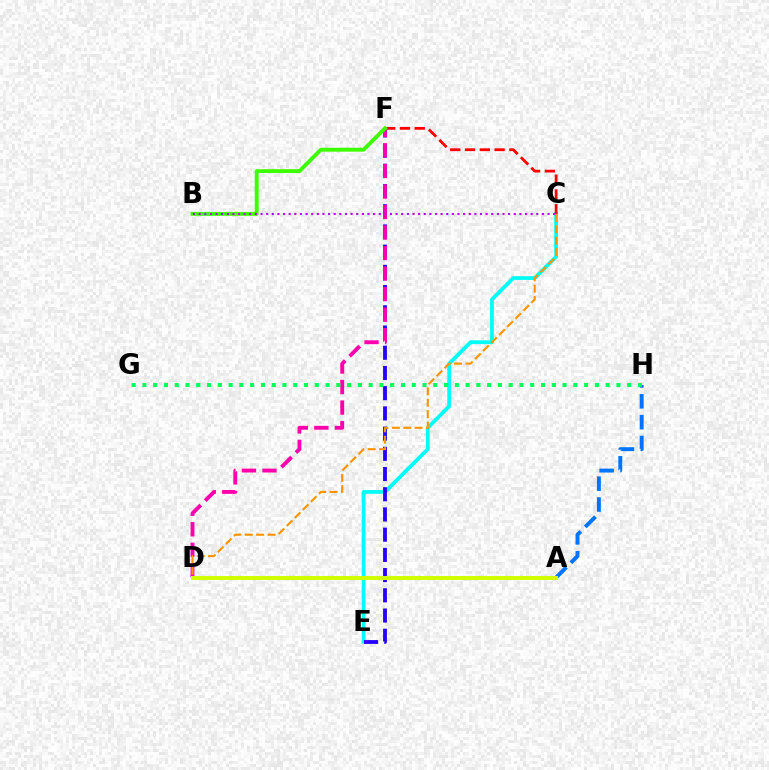{('C', 'E'): [{'color': '#00fff6', 'line_style': 'solid', 'thickness': 2.71}], ('E', 'F'): [{'color': '#2500ff', 'line_style': 'dashed', 'thickness': 2.75}], ('A', 'H'): [{'color': '#0074ff', 'line_style': 'dashed', 'thickness': 2.83}], ('D', 'F'): [{'color': '#ff00ac', 'line_style': 'dashed', 'thickness': 2.79}], ('C', 'D'): [{'color': '#ff9400', 'line_style': 'dashed', 'thickness': 1.55}], ('A', 'D'): [{'color': '#d1ff00', 'line_style': 'solid', 'thickness': 2.89}], ('G', 'H'): [{'color': '#00ff5c', 'line_style': 'dotted', 'thickness': 2.93}], ('C', 'F'): [{'color': '#ff0000', 'line_style': 'dashed', 'thickness': 2.01}], ('B', 'F'): [{'color': '#3dff00', 'line_style': 'solid', 'thickness': 2.79}], ('B', 'C'): [{'color': '#b900ff', 'line_style': 'dotted', 'thickness': 1.53}]}